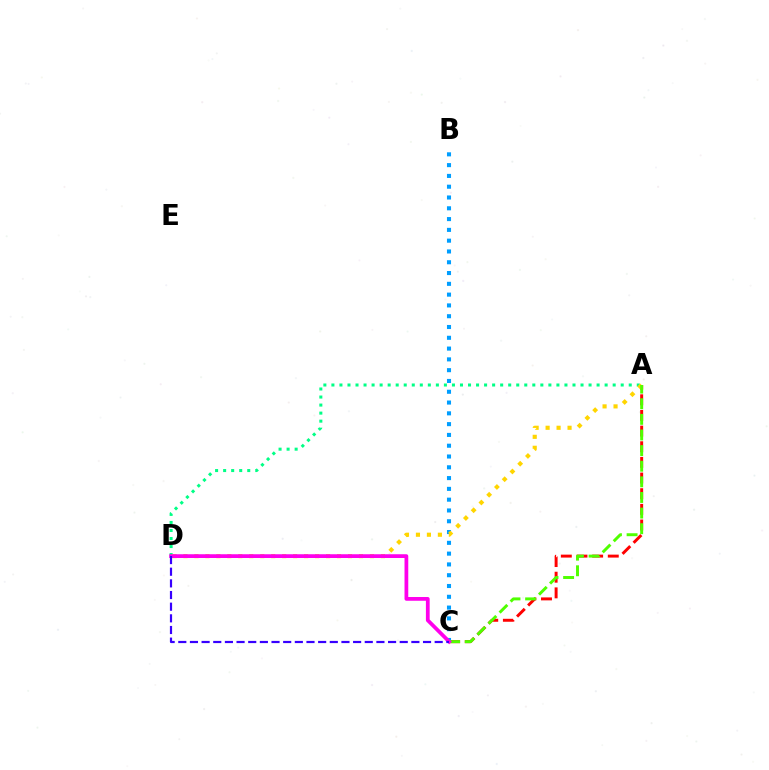{('A', 'D'): [{'color': '#00ff86', 'line_style': 'dotted', 'thickness': 2.18}, {'color': '#ffd500', 'line_style': 'dotted', 'thickness': 2.98}], ('A', 'C'): [{'color': '#ff0000', 'line_style': 'dashed', 'thickness': 2.13}, {'color': '#4fff00', 'line_style': 'dashed', 'thickness': 2.12}], ('B', 'C'): [{'color': '#009eff', 'line_style': 'dotted', 'thickness': 2.93}], ('C', 'D'): [{'color': '#ff00ed', 'line_style': 'solid', 'thickness': 2.7}, {'color': '#3700ff', 'line_style': 'dashed', 'thickness': 1.58}]}